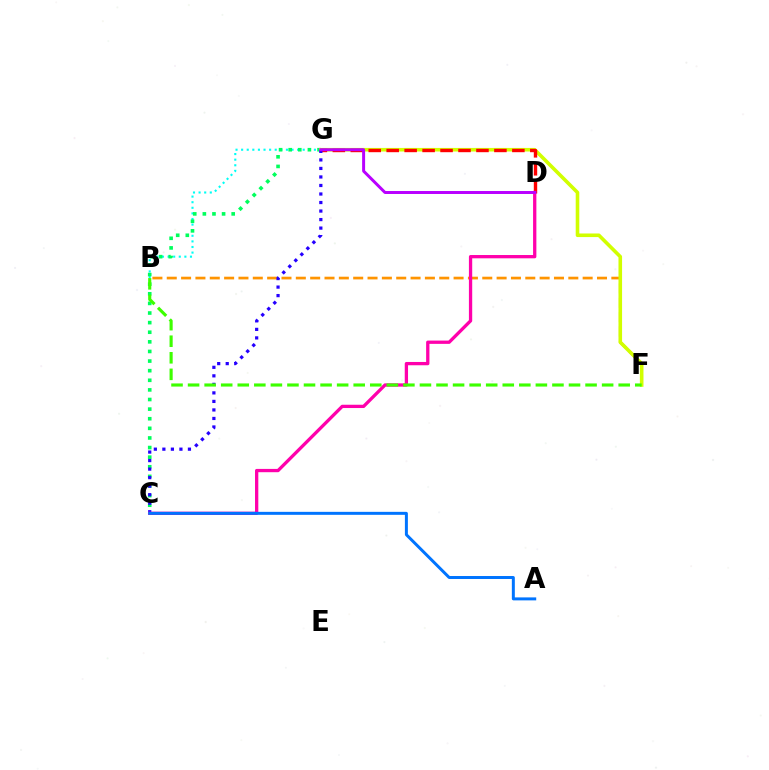{('B', 'G'): [{'color': '#00fff6', 'line_style': 'dotted', 'thickness': 1.52}], ('C', 'G'): [{'color': '#00ff5c', 'line_style': 'dotted', 'thickness': 2.61}, {'color': '#2500ff', 'line_style': 'dotted', 'thickness': 2.32}], ('B', 'F'): [{'color': '#ff9400', 'line_style': 'dashed', 'thickness': 1.95}, {'color': '#3dff00', 'line_style': 'dashed', 'thickness': 2.25}], ('F', 'G'): [{'color': '#d1ff00', 'line_style': 'solid', 'thickness': 2.59}], ('D', 'G'): [{'color': '#ff0000', 'line_style': 'dashed', 'thickness': 2.44}, {'color': '#b900ff', 'line_style': 'solid', 'thickness': 2.14}], ('C', 'D'): [{'color': '#ff00ac', 'line_style': 'solid', 'thickness': 2.37}], ('A', 'C'): [{'color': '#0074ff', 'line_style': 'solid', 'thickness': 2.14}]}